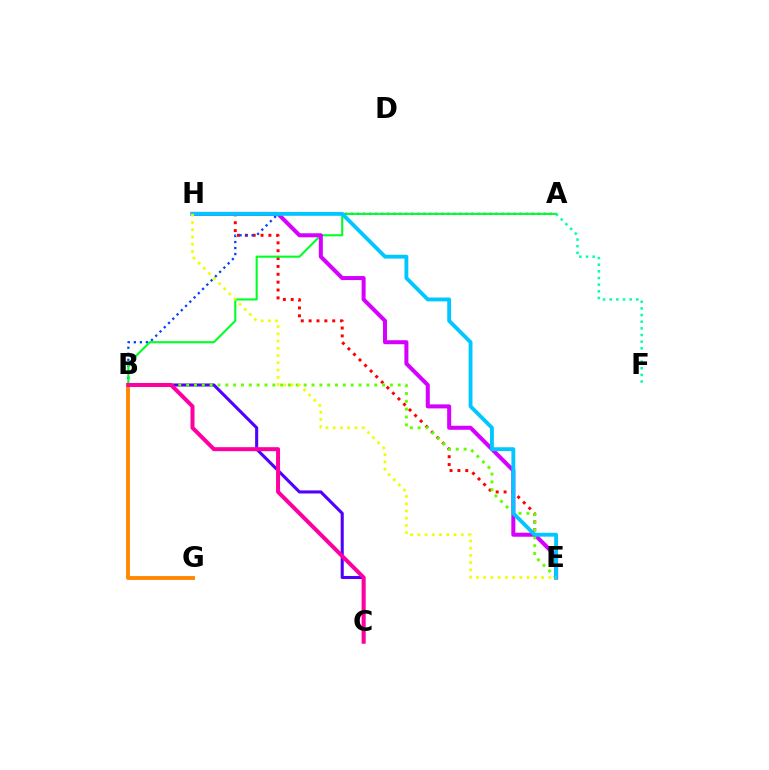{('E', 'H'): [{'color': '#ff0000', 'line_style': 'dotted', 'thickness': 2.14}, {'color': '#d600ff', 'line_style': 'solid', 'thickness': 2.89}, {'color': '#00c7ff', 'line_style': 'solid', 'thickness': 2.77}, {'color': '#eeff00', 'line_style': 'dotted', 'thickness': 1.97}], ('B', 'C'): [{'color': '#4f00ff', 'line_style': 'solid', 'thickness': 2.21}, {'color': '#ff00a0', 'line_style': 'solid', 'thickness': 2.89}], ('A', 'B'): [{'color': '#003fff', 'line_style': 'dotted', 'thickness': 1.64}, {'color': '#00ff27', 'line_style': 'solid', 'thickness': 1.52}], ('A', 'F'): [{'color': '#00ffaf', 'line_style': 'dotted', 'thickness': 1.81}], ('B', 'E'): [{'color': '#66ff00', 'line_style': 'dotted', 'thickness': 2.13}], ('B', 'G'): [{'color': '#ff8800', 'line_style': 'solid', 'thickness': 2.79}]}